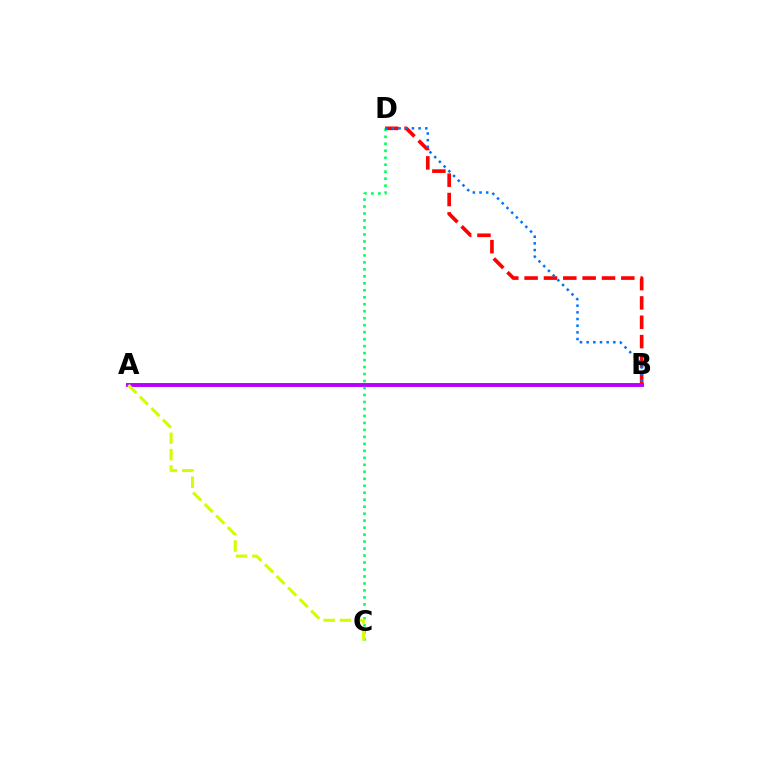{('B', 'D'): [{'color': '#ff0000', 'line_style': 'dashed', 'thickness': 2.63}, {'color': '#0074ff', 'line_style': 'dotted', 'thickness': 1.81}], ('A', 'B'): [{'color': '#b900ff', 'line_style': 'solid', 'thickness': 2.82}], ('C', 'D'): [{'color': '#00ff5c', 'line_style': 'dotted', 'thickness': 1.9}], ('A', 'C'): [{'color': '#d1ff00', 'line_style': 'dashed', 'thickness': 2.22}]}